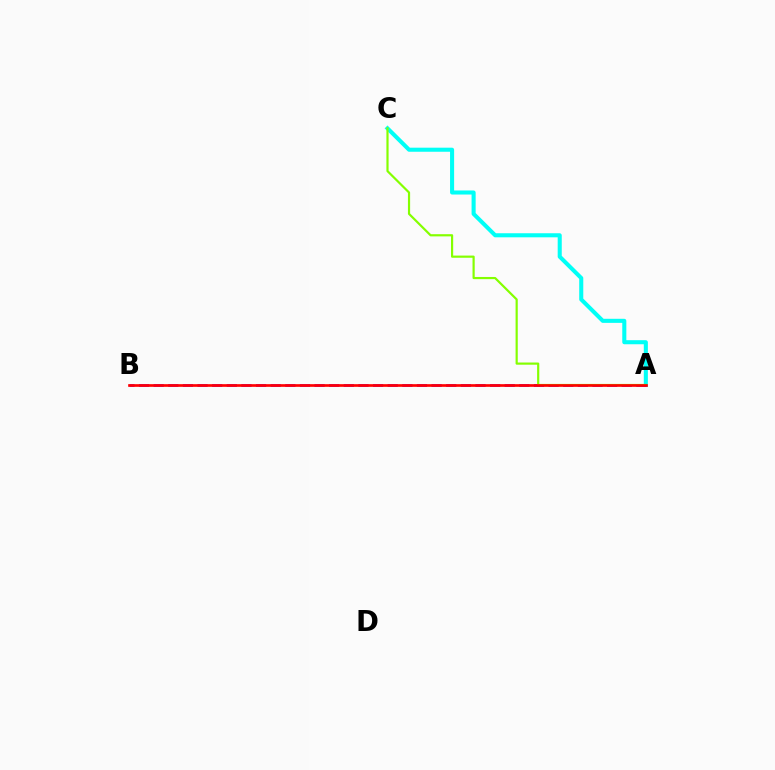{('A', 'C'): [{'color': '#00fff6', 'line_style': 'solid', 'thickness': 2.93}, {'color': '#84ff00', 'line_style': 'solid', 'thickness': 1.57}], ('A', 'B'): [{'color': '#7200ff', 'line_style': 'dashed', 'thickness': 1.99}, {'color': '#ff0000', 'line_style': 'solid', 'thickness': 1.92}]}